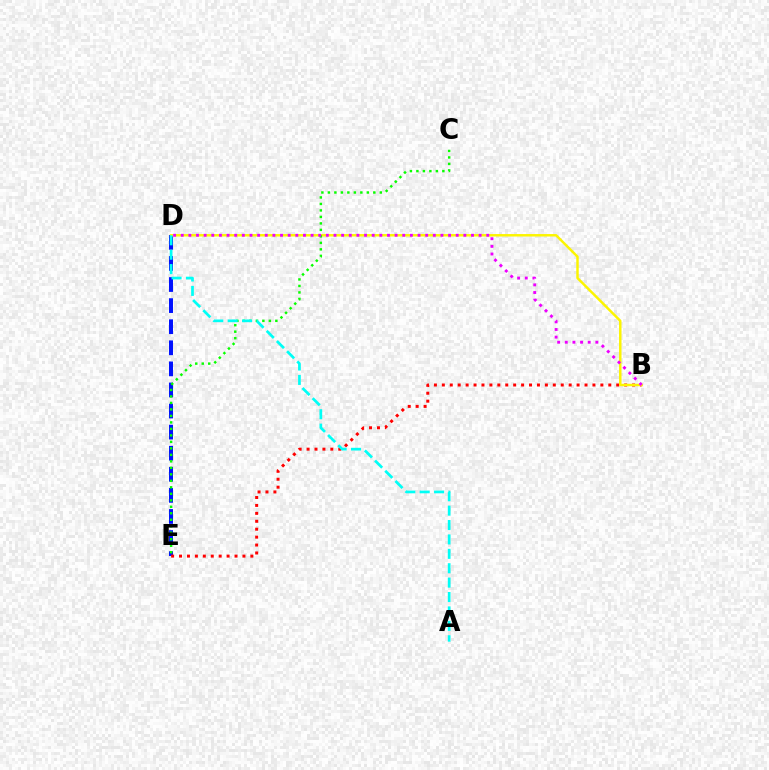{('D', 'E'): [{'color': '#0010ff', 'line_style': 'dashed', 'thickness': 2.86}], ('B', 'E'): [{'color': '#ff0000', 'line_style': 'dotted', 'thickness': 2.15}], ('B', 'D'): [{'color': '#fcf500', 'line_style': 'solid', 'thickness': 1.77}, {'color': '#ee00ff', 'line_style': 'dotted', 'thickness': 2.08}], ('C', 'E'): [{'color': '#08ff00', 'line_style': 'dotted', 'thickness': 1.76}], ('A', 'D'): [{'color': '#00fff6', 'line_style': 'dashed', 'thickness': 1.96}]}